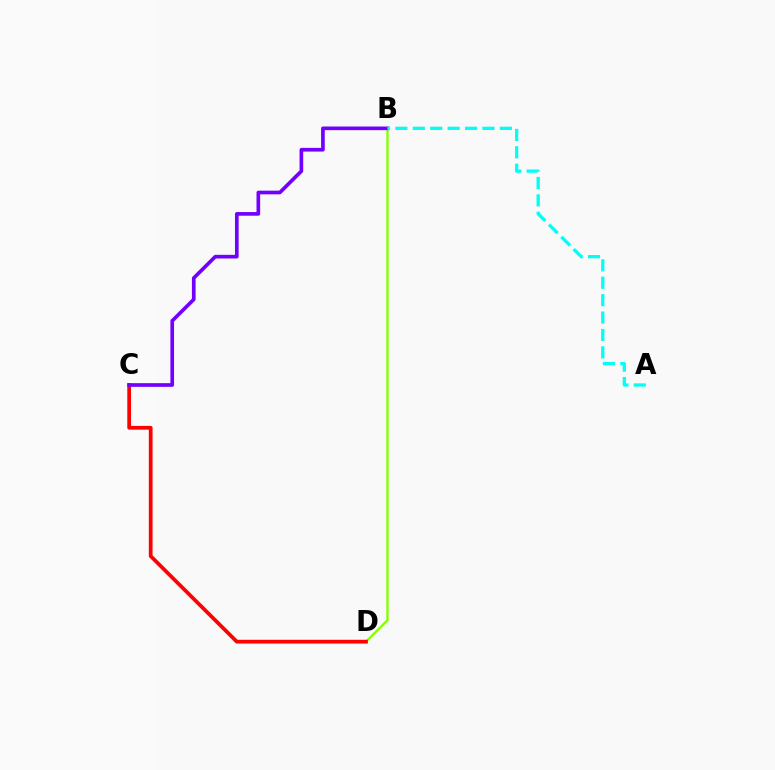{('B', 'D'): [{'color': '#84ff00', 'line_style': 'solid', 'thickness': 1.69}], ('C', 'D'): [{'color': '#ff0000', 'line_style': 'solid', 'thickness': 2.7}], ('B', 'C'): [{'color': '#7200ff', 'line_style': 'solid', 'thickness': 2.64}], ('A', 'B'): [{'color': '#00fff6', 'line_style': 'dashed', 'thickness': 2.36}]}